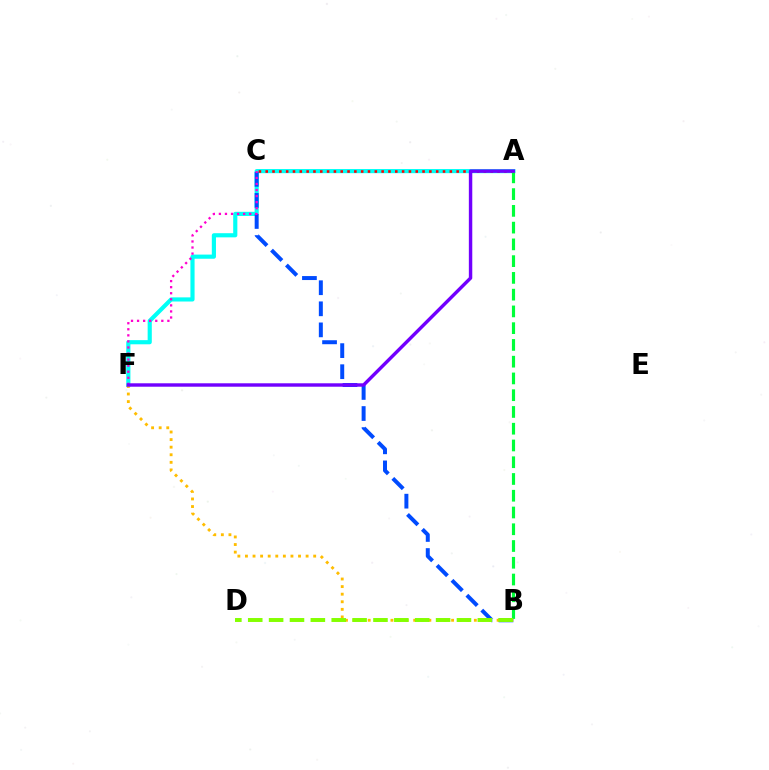{('A', 'F'): [{'color': '#00fff6', 'line_style': 'solid', 'thickness': 2.99}, {'color': '#7200ff', 'line_style': 'solid', 'thickness': 2.47}], ('A', 'C'): [{'color': '#ff0000', 'line_style': 'dotted', 'thickness': 1.85}], ('B', 'C'): [{'color': '#004bff', 'line_style': 'dashed', 'thickness': 2.86}], ('C', 'F'): [{'color': '#ff00cf', 'line_style': 'dotted', 'thickness': 1.65}], ('A', 'B'): [{'color': '#00ff39', 'line_style': 'dashed', 'thickness': 2.28}], ('B', 'F'): [{'color': '#ffbd00', 'line_style': 'dotted', 'thickness': 2.06}], ('B', 'D'): [{'color': '#84ff00', 'line_style': 'dashed', 'thickness': 2.84}]}